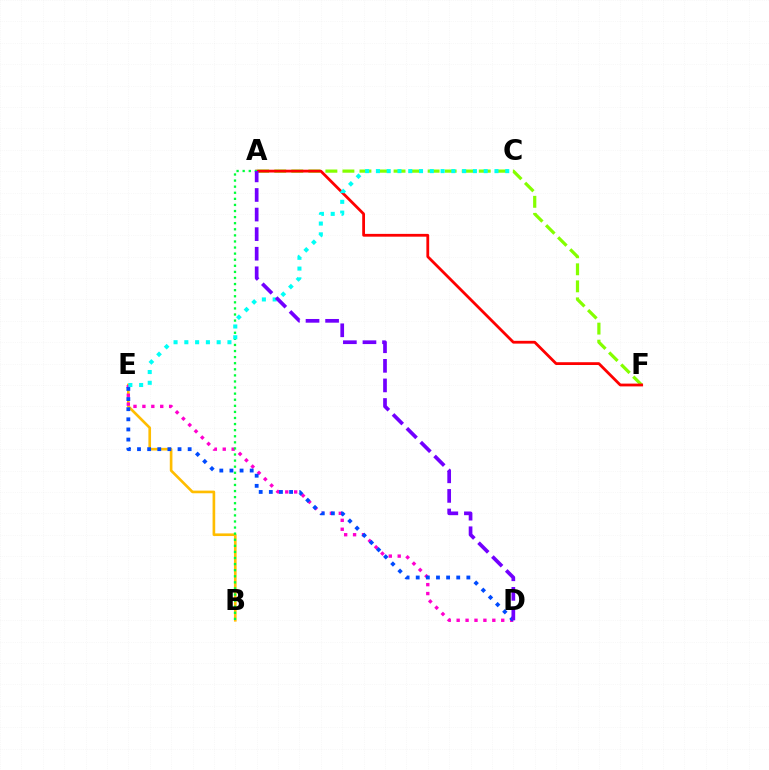{('B', 'E'): [{'color': '#ffbd00', 'line_style': 'solid', 'thickness': 1.91}], ('A', 'F'): [{'color': '#84ff00', 'line_style': 'dashed', 'thickness': 2.31}, {'color': '#ff0000', 'line_style': 'solid', 'thickness': 2.01}], ('D', 'E'): [{'color': '#ff00cf', 'line_style': 'dotted', 'thickness': 2.42}, {'color': '#004bff', 'line_style': 'dotted', 'thickness': 2.75}], ('A', 'B'): [{'color': '#00ff39', 'line_style': 'dotted', 'thickness': 1.65}], ('C', 'E'): [{'color': '#00fff6', 'line_style': 'dotted', 'thickness': 2.93}], ('A', 'D'): [{'color': '#7200ff', 'line_style': 'dashed', 'thickness': 2.66}]}